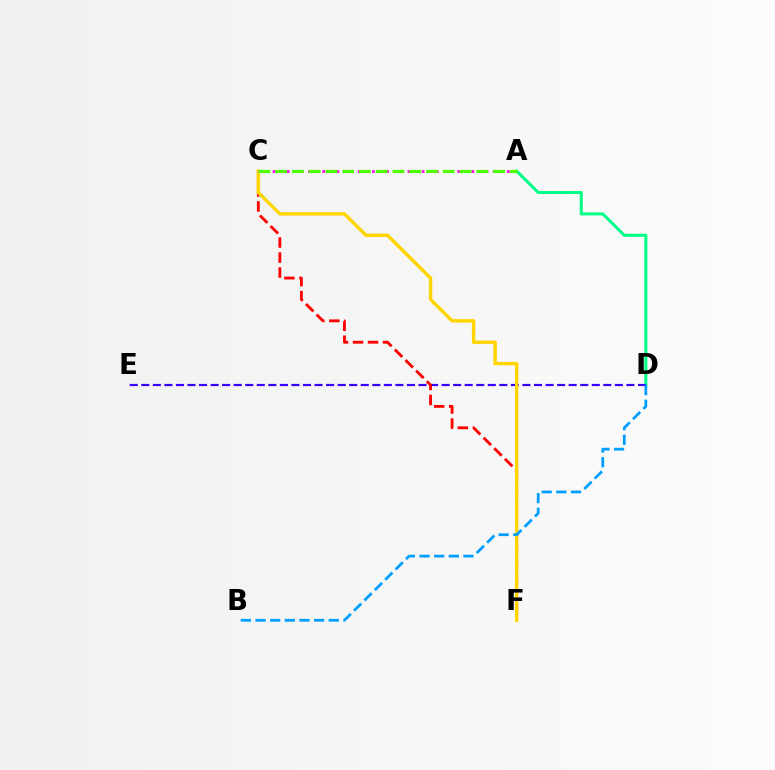{('A', 'D'): [{'color': '#00ff86', 'line_style': 'solid', 'thickness': 2.19}], ('D', 'E'): [{'color': '#3700ff', 'line_style': 'dashed', 'thickness': 1.57}], ('C', 'F'): [{'color': '#ff0000', 'line_style': 'dashed', 'thickness': 2.04}, {'color': '#ffd500', 'line_style': 'solid', 'thickness': 2.45}], ('B', 'D'): [{'color': '#009eff', 'line_style': 'dashed', 'thickness': 1.99}], ('A', 'C'): [{'color': '#ff00ed', 'line_style': 'dotted', 'thickness': 1.93}, {'color': '#4fff00', 'line_style': 'dashed', 'thickness': 2.28}]}